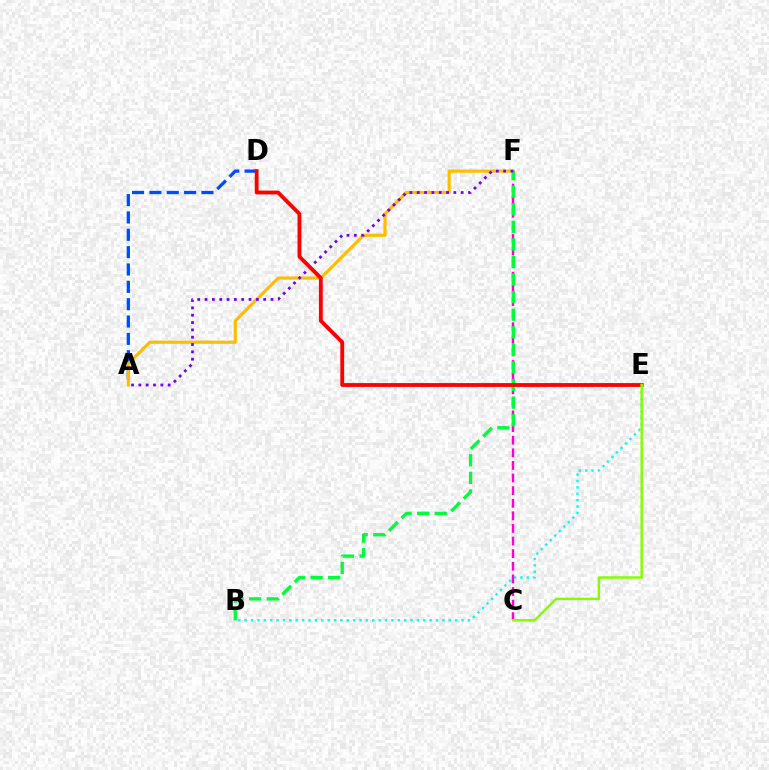{('A', 'D'): [{'color': '#004bff', 'line_style': 'dashed', 'thickness': 2.36}], ('B', 'E'): [{'color': '#00fff6', 'line_style': 'dotted', 'thickness': 1.73}], ('A', 'F'): [{'color': '#ffbd00', 'line_style': 'solid', 'thickness': 2.27}, {'color': '#7200ff', 'line_style': 'dotted', 'thickness': 1.99}], ('C', 'F'): [{'color': '#ff00cf', 'line_style': 'dashed', 'thickness': 1.71}], ('B', 'F'): [{'color': '#00ff39', 'line_style': 'dashed', 'thickness': 2.39}], ('D', 'E'): [{'color': '#ff0000', 'line_style': 'solid', 'thickness': 2.76}], ('C', 'E'): [{'color': '#84ff00', 'line_style': 'solid', 'thickness': 1.78}]}